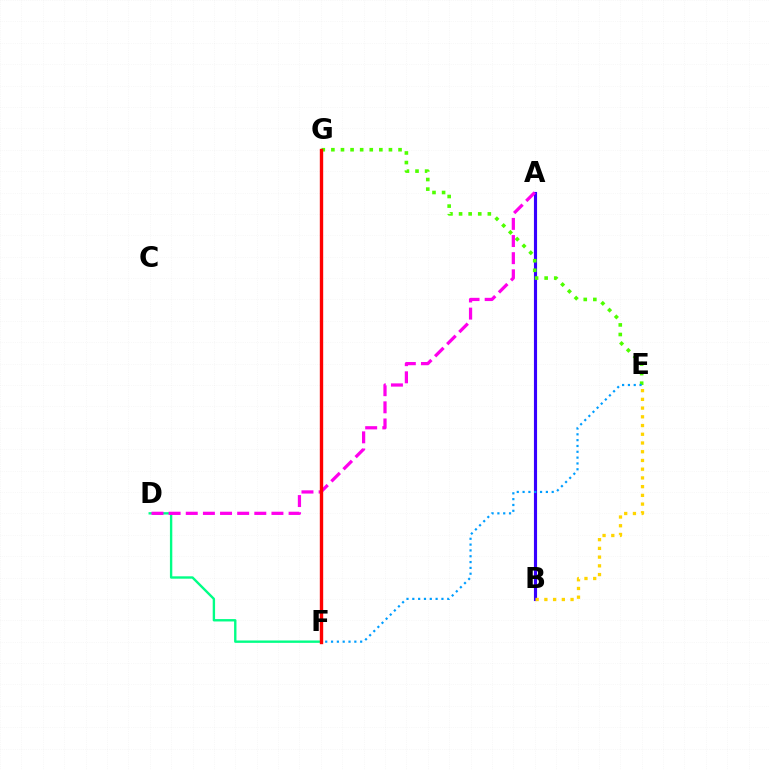{('A', 'B'): [{'color': '#3700ff', 'line_style': 'solid', 'thickness': 2.25}], ('E', 'G'): [{'color': '#4fff00', 'line_style': 'dotted', 'thickness': 2.61}], ('D', 'F'): [{'color': '#00ff86', 'line_style': 'solid', 'thickness': 1.71}], ('A', 'D'): [{'color': '#ff00ed', 'line_style': 'dashed', 'thickness': 2.33}], ('E', 'F'): [{'color': '#009eff', 'line_style': 'dotted', 'thickness': 1.58}], ('F', 'G'): [{'color': '#ff0000', 'line_style': 'solid', 'thickness': 2.43}], ('B', 'E'): [{'color': '#ffd500', 'line_style': 'dotted', 'thickness': 2.37}]}